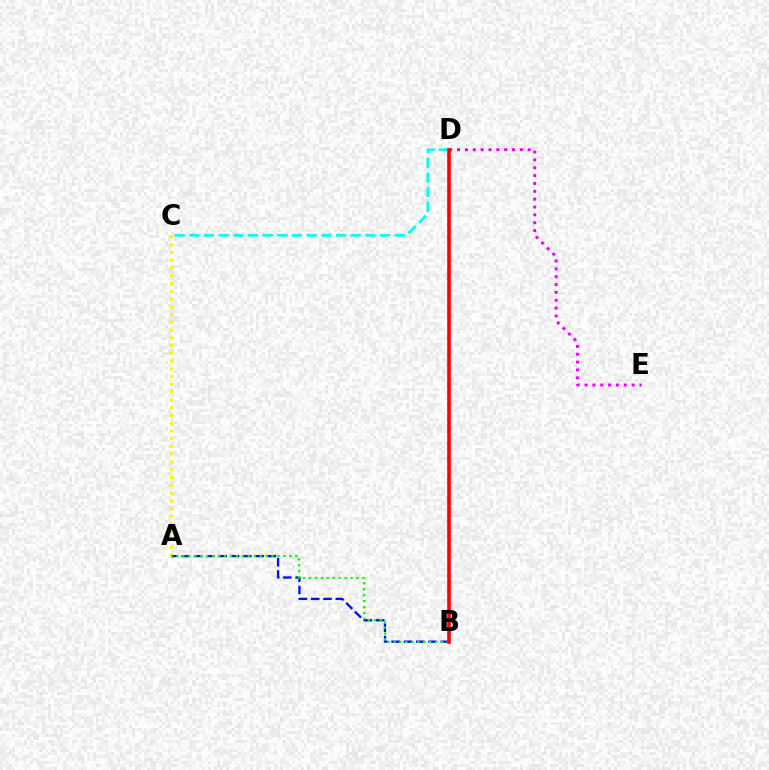{('C', 'D'): [{'color': '#00fff6', 'line_style': 'dashed', 'thickness': 1.99}], ('D', 'E'): [{'color': '#ee00ff', 'line_style': 'dotted', 'thickness': 2.13}], ('A', 'C'): [{'color': '#fcf500', 'line_style': 'dotted', 'thickness': 2.11}], ('A', 'B'): [{'color': '#0010ff', 'line_style': 'dashed', 'thickness': 1.67}, {'color': '#08ff00', 'line_style': 'dotted', 'thickness': 1.61}], ('B', 'D'): [{'color': '#ff0000', 'line_style': 'solid', 'thickness': 2.59}]}